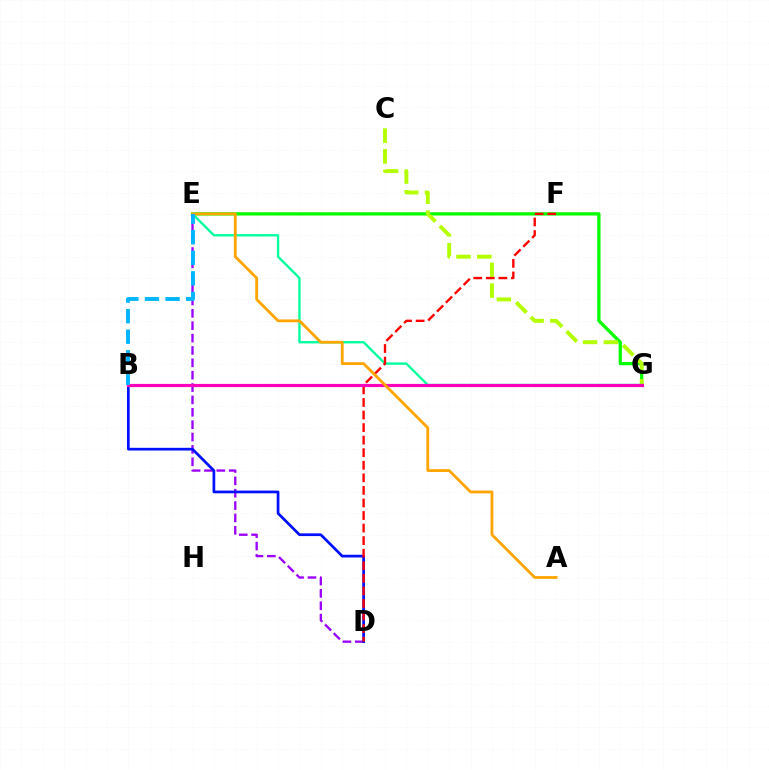{('E', 'G'): [{'color': '#08ff00', 'line_style': 'solid', 'thickness': 2.36}, {'color': '#00ff9d', 'line_style': 'solid', 'thickness': 1.69}], ('C', 'G'): [{'color': '#b3ff00', 'line_style': 'dashed', 'thickness': 2.82}], ('D', 'E'): [{'color': '#9b00ff', 'line_style': 'dashed', 'thickness': 1.68}], ('B', 'D'): [{'color': '#0010ff', 'line_style': 'solid', 'thickness': 1.95}], ('D', 'F'): [{'color': '#ff0000', 'line_style': 'dashed', 'thickness': 1.71}], ('B', 'G'): [{'color': '#ff00bd', 'line_style': 'solid', 'thickness': 2.28}], ('A', 'E'): [{'color': '#ffa500', 'line_style': 'solid', 'thickness': 2.03}], ('B', 'E'): [{'color': '#00b5ff', 'line_style': 'dashed', 'thickness': 2.79}]}